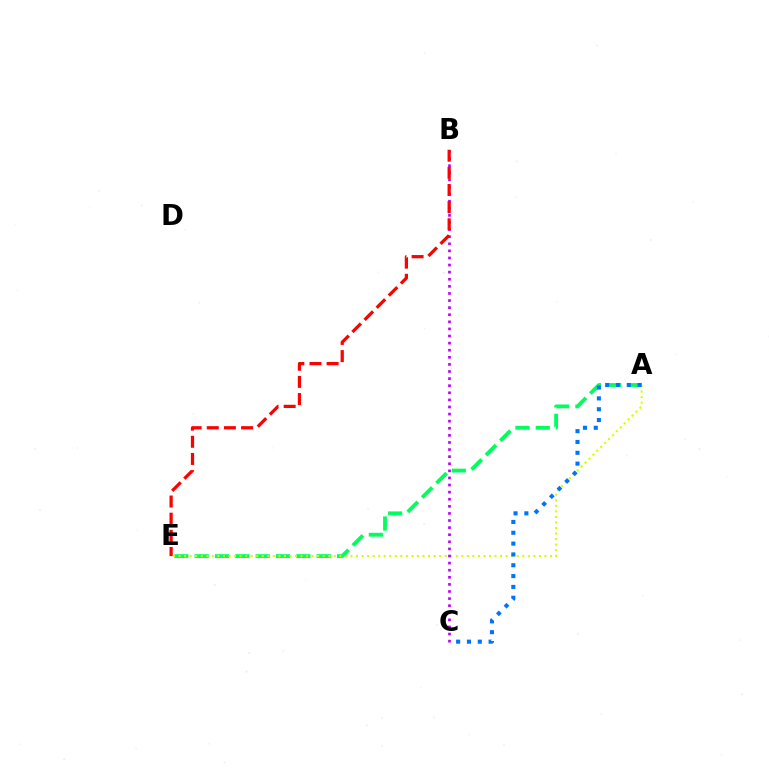{('A', 'E'): [{'color': '#00ff5c', 'line_style': 'dashed', 'thickness': 2.76}, {'color': '#d1ff00', 'line_style': 'dotted', 'thickness': 1.51}], ('A', 'C'): [{'color': '#0074ff', 'line_style': 'dotted', 'thickness': 2.94}], ('B', 'C'): [{'color': '#b900ff', 'line_style': 'dotted', 'thickness': 1.93}], ('B', 'E'): [{'color': '#ff0000', 'line_style': 'dashed', 'thickness': 2.33}]}